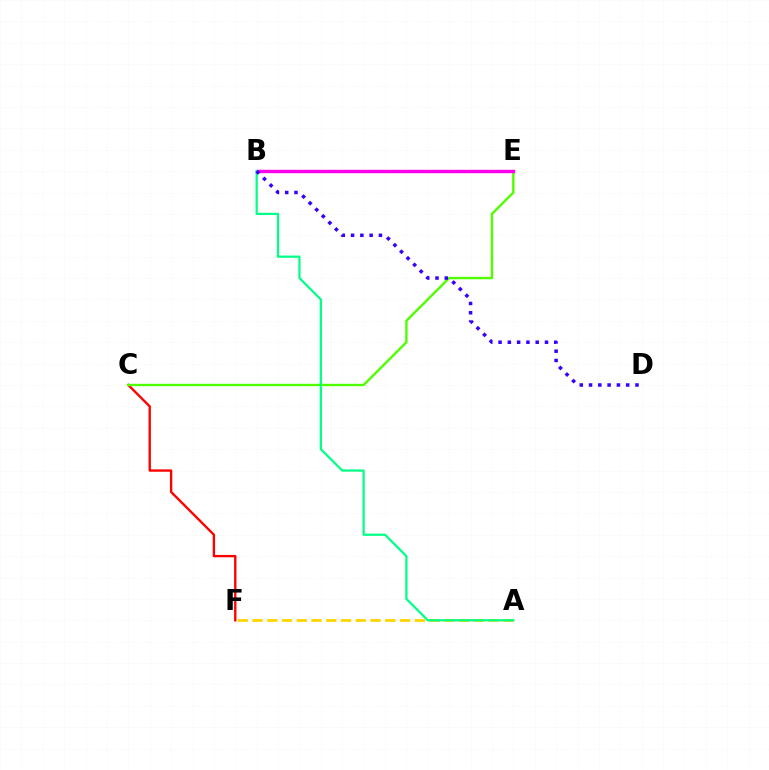{('A', 'F'): [{'color': '#ffd500', 'line_style': 'dashed', 'thickness': 2.0}], ('C', 'F'): [{'color': '#ff0000', 'line_style': 'solid', 'thickness': 1.7}], ('B', 'E'): [{'color': '#009eff', 'line_style': 'solid', 'thickness': 2.09}, {'color': '#ff00ed', 'line_style': 'solid', 'thickness': 2.45}], ('C', 'E'): [{'color': '#4fff00', 'line_style': 'solid', 'thickness': 1.72}], ('A', 'B'): [{'color': '#00ff86', 'line_style': 'solid', 'thickness': 1.6}], ('B', 'D'): [{'color': '#3700ff', 'line_style': 'dotted', 'thickness': 2.52}]}